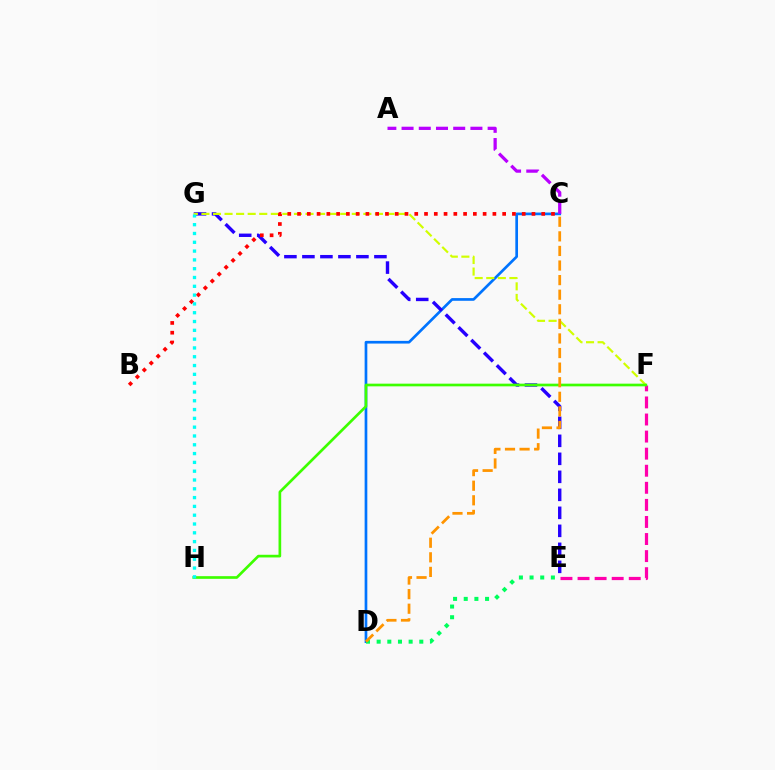{('C', 'D'): [{'color': '#0074ff', 'line_style': 'solid', 'thickness': 1.93}, {'color': '#ff9400', 'line_style': 'dashed', 'thickness': 1.98}], ('E', 'F'): [{'color': '#ff00ac', 'line_style': 'dashed', 'thickness': 2.32}], ('E', 'G'): [{'color': '#2500ff', 'line_style': 'dashed', 'thickness': 2.45}], ('F', 'G'): [{'color': '#d1ff00', 'line_style': 'dashed', 'thickness': 1.57}], ('A', 'C'): [{'color': '#b900ff', 'line_style': 'dashed', 'thickness': 2.34}], ('D', 'E'): [{'color': '#00ff5c', 'line_style': 'dotted', 'thickness': 2.9}], ('B', 'C'): [{'color': '#ff0000', 'line_style': 'dotted', 'thickness': 2.65}], ('F', 'H'): [{'color': '#3dff00', 'line_style': 'solid', 'thickness': 1.93}], ('G', 'H'): [{'color': '#00fff6', 'line_style': 'dotted', 'thickness': 2.39}]}